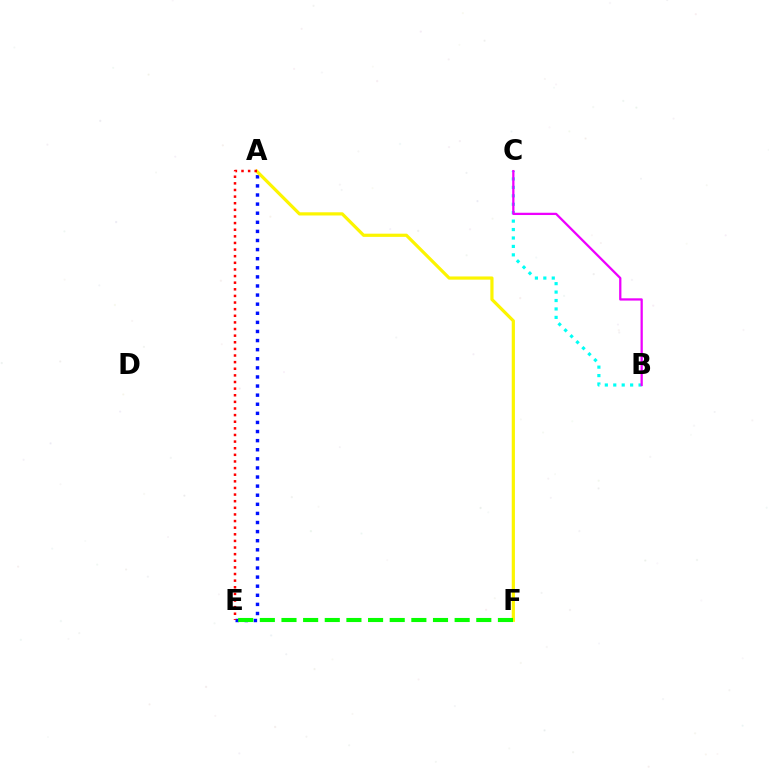{('B', 'C'): [{'color': '#00fff6', 'line_style': 'dotted', 'thickness': 2.29}, {'color': '#ee00ff', 'line_style': 'solid', 'thickness': 1.64}], ('A', 'E'): [{'color': '#0010ff', 'line_style': 'dotted', 'thickness': 2.47}, {'color': '#ff0000', 'line_style': 'dotted', 'thickness': 1.8}], ('A', 'F'): [{'color': '#fcf500', 'line_style': 'solid', 'thickness': 2.3}], ('E', 'F'): [{'color': '#08ff00', 'line_style': 'dashed', 'thickness': 2.94}]}